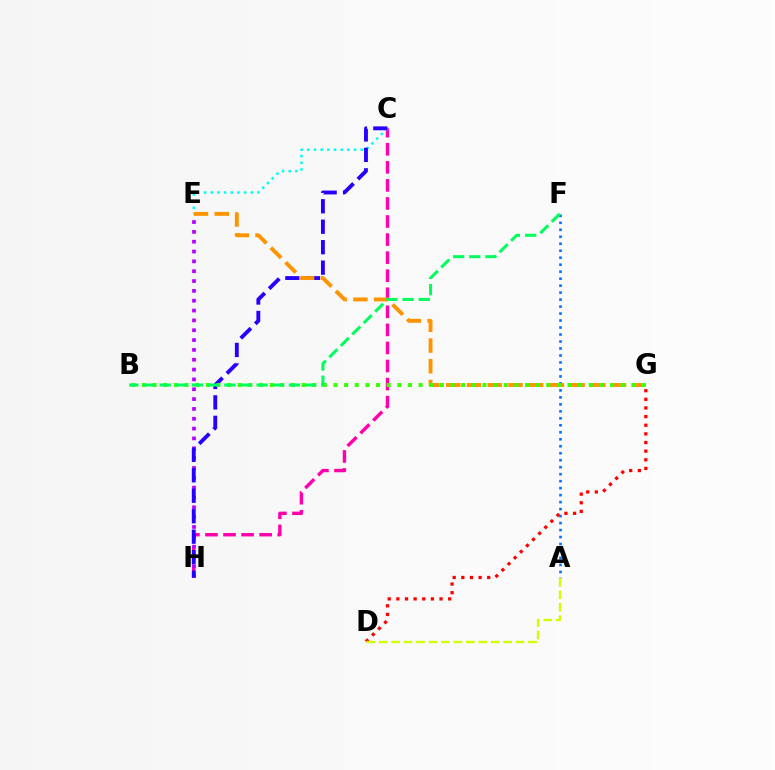{('C', 'H'): [{'color': '#ff00ac', 'line_style': 'dashed', 'thickness': 2.45}, {'color': '#2500ff', 'line_style': 'dashed', 'thickness': 2.78}], ('A', 'F'): [{'color': '#0074ff', 'line_style': 'dotted', 'thickness': 1.9}], ('E', 'H'): [{'color': '#b900ff', 'line_style': 'dotted', 'thickness': 2.67}], ('C', 'E'): [{'color': '#00fff6', 'line_style': 'dotted', 'thickness': 1.81}], ('D', 'G'): [{'color': '#ff0000', 'line_style': 'dotted', 'thickness': 2.35}], ('E', 'G'): [{'color': '#ff9400', 'line_style': 'dashed', 'thickness': 2.82}], ('A', 'D'): [{'color': '#d1ff00', 'line_style': 'dashed', 'thickness': 1.69}], ('B', 'G'): [{'color': '#3dff00', 'line_style': 'dotted', 'thickness': 2.89}], ('B', 'F'): [{'color': '#00ff5c', 'line_style': 'dashed', 'thickness': 2.19}]}